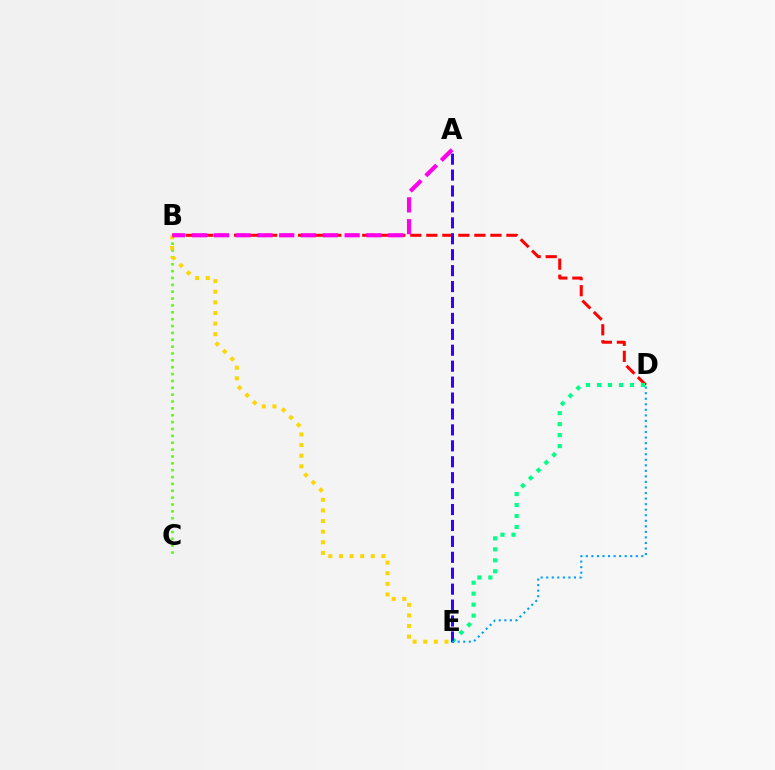{('B', 'C'): [{'color': '#4fff00', 'line_style': 'dotted', 'thickness': 1.87}], ('B', 'D'): [{'color': '#ff0000', 'line_style': 'dashed', 'thickness': 2.18}], ('B', 'E'): [{'color': '#ffd500', 'line_style': 'dotted', 'thickness': 2.88}], ('A', 'B'): [{'color': '#ff00ed', 'line_style': 'dashed', 'thickness': 2.96}], ('D', 'E'): [{'color': '#00ff86', 'line_style': 'dotted', 'thickness': 2.98}, {'color': '#009eff', 'line_style': 'dotted', 'thickness': 1.51}], ('A', 'E'): [{'color': '#3700ff', 'line_style': 'dashed', 'thickness': 2.16}]}